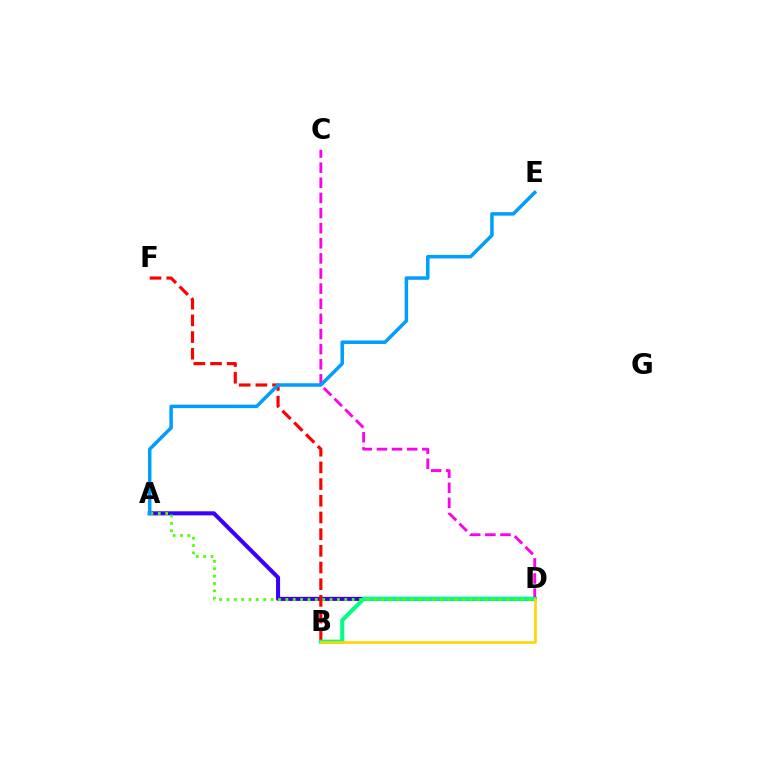{('C', 'D'): [{'color': '#ff00ed', 'line_style': 'dashed', 'thickness': 2.05}], ('A', 'D'): [{'color': '#3700ff', 'line_style': 'solid', 'thickness': 2.92}, {'color': '#4fff00', 'line_style': 'dotted', 'thickness': 2.0}], ('B', 'F'): [{'color': '#ff0000', 'line_style': 'dashed', 'thickness': 2.27}], ('B', 'D'): [{'color': '#00ff86', 'line_style': 'solid', 'thickness': 2.93}, {'color': '#ffd500', 'line_style': 'solid', 'thickness': 1.86}], ('A', 'E'): [{'color': '#009eff', 'line_style': 'solid', 'thickness': 2.52}]}